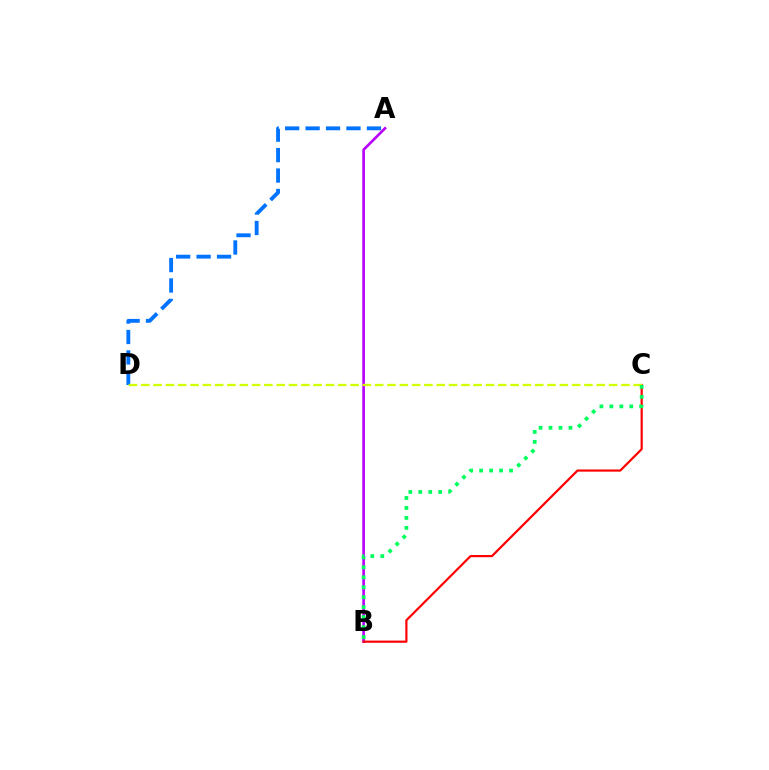{('A', 'D'): [{'color': '#0074ff', 'line_style': 'dashed', 'thickness': 2.78}], ('A', 'B'): [{'color': '#b900ff', 'line_style': 'solid', 'thickness': 1.91}], ('B', 'C'): [{'color': '#ff0000', 'line_style': 'solid', 'thickness': 1.57}, {'color': '#00ff5c', 'line_style': 'dotted', 'thickness': 2.71}], ('C', 'D'): [{'color': '#d1ff00', 'line_style': 'dashed', 'thickness': 1.67}]}